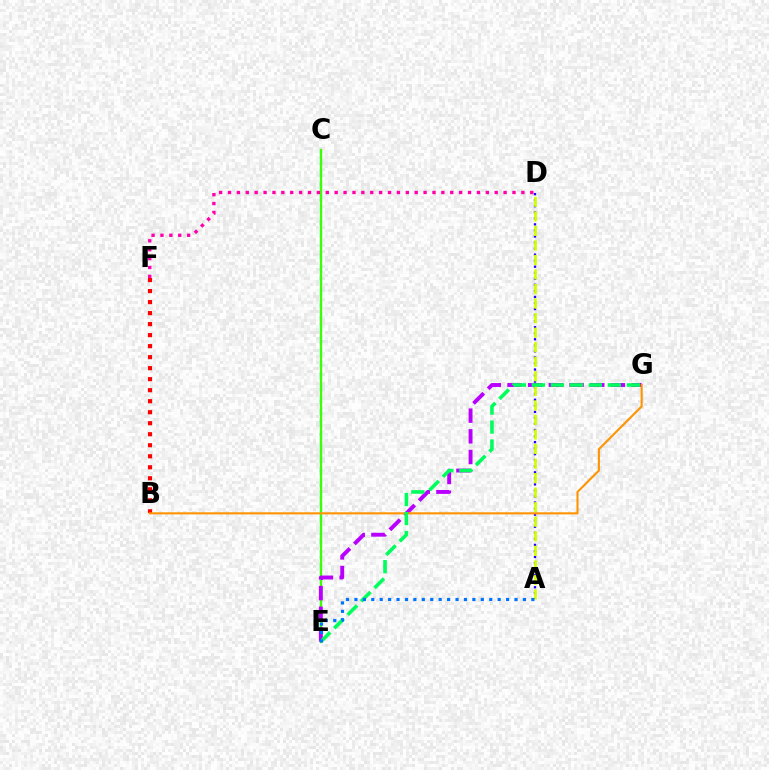{('C', 'E'): [{'color': '#00fff6', 'line_style': 'dashed', 'thickness': 1.62}, {'color': '#3dff00', 'line_style': 'solid', 'thickness': 1.63}], ('A', 'D'): [{'color': '#2500ff', 'line_style': 'dotted', 'thickness': 1.64}, {'color': '#d1ff00', 'line_style': 'dashed', 'thickness': 1.98}], ('D', 'F'): [{'color': '#ff00ac', 'line_style': 'dotted', 'thickness': 2.42}], ('E', 'G'): [{'color': '#b900ff', 'line_style': 'dashed', 'thickness': 2.81}, {'color': '#00ff5c', 'line_style': 'dashed', 'thickness': 2.58}], ('B', 'F'): [{'color': '#ff0000', 'line_style': 'dotted', 'thickness': 2.99}], ('B', 'G'): [{'color': '#ff9400', 'line_style': 'solid', 'thickness': 1.51}], ('A', 'E'): [{'color': '#0074ff', 'line_style': 'dotted', 'thickness': 2.29}]}